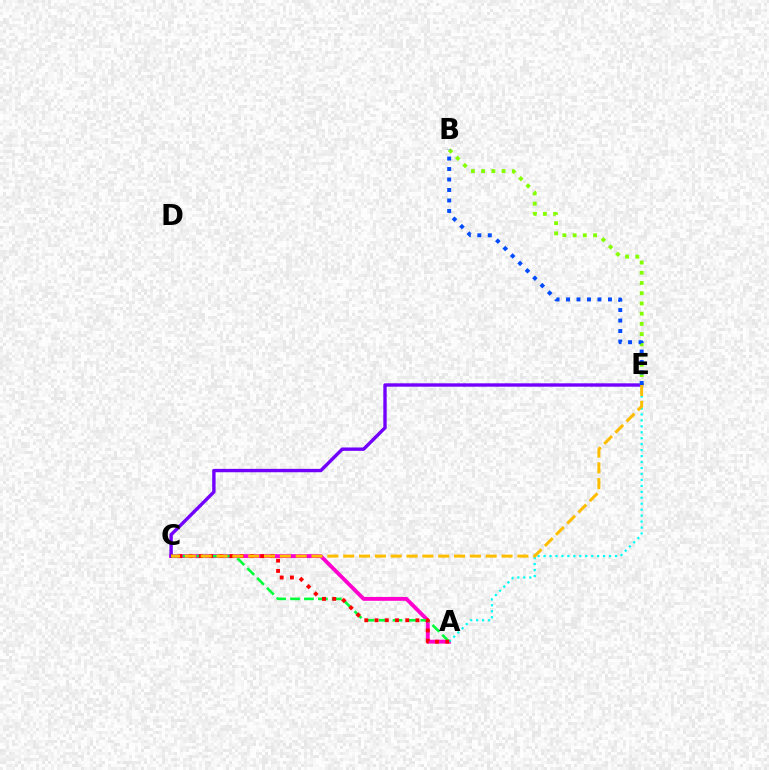{('A', 'C'): [{'color': '#ff00cf', 'line_style': 'solid', 'thickness': 2.76}, {'color': '#00ff39', 'line_style': 'dashed', 'thickness': 1.89}, {'color': '#ff0000', 'line_style': 'dotted', 'thickness': 2.78}], ('A', 'E'): [{'color': '#00fff6', 'line_style': 'dotted', 'thickness': 1.62}], ('C', 'E'): [{'color': '#7200ff', 'line_style': 'solid', 'thickness': 2.43}, {'color': '#ffbd00', 'line_style': 'dashed', 'thickness': 2.15}], ('B', 'E'): [{'color': '#84ff00', 'line_style': 'dotted', 'thickness': 2.78}, {'color': '#004bff', 'line_style': 'dotted', 'thickness': 2.85}]}